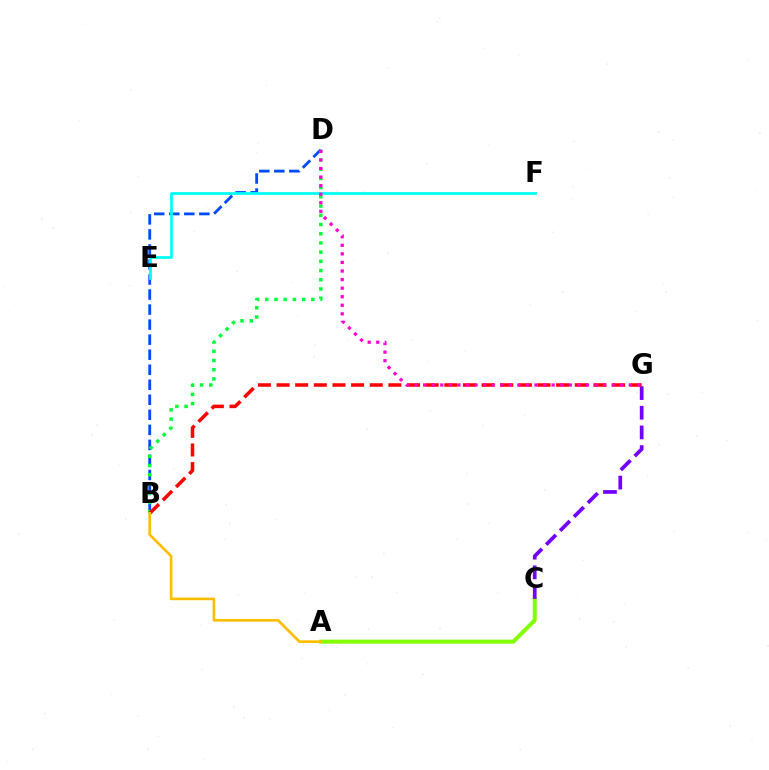{('A', 'C'): [{'color': '#84ff00', 'line_style': 'solid', 'thickness': 2.9}], ('B', 'D'): [{'color': '#004bff', 'line_style': 'dashed', 'thickness': 2.04}, {'color': '#00ff39', 'line_style': 'dotted', 'thickness': 2.5}], ('C', 'G'): [{'color': '#7200ff', 'line_style': 'dashed', 'thickness': 2.67}], ('B', 'G'): [{'color': '#ff0000', 'line_style': 'dashed', 'thickness': 2.53}], ('E', 'F'): [{'color': '#00fff6', 'line_style': 'solid', 'thickness': 1.98}], ('D', 'G'): [{'color': '#ff00cf', 'line_style': 'dotted', 'thickness': 2.33}], ('A', 'B'): [{'color': '#ffbd00', 'line_style': 'solid', 'thickness': 1.92}]}